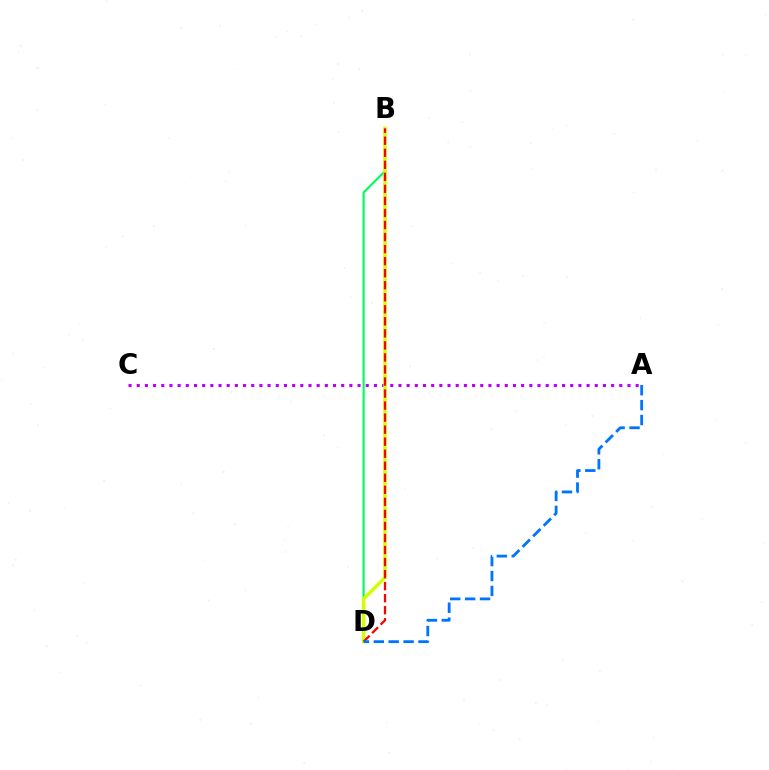{('B', 'D'): [{'color': '#00ff5c', 'line_style': 'solid', 'thickness': 1.55}, {'color': '#d1ff00', 'line_style': 'solid', 'thickness': 2.52}, {'color': '#ff0000', 'line_style': 'dashed', 'thickness': 1.64}], ('A', 'C'): [{'color': '#b900ff', 'line_style': 'dotted', 'thickness': 2.22}], ('A', 'D'): [{'color': '#0074ff', 'line_style': 'dashed', 'thickness': 2.02}]}